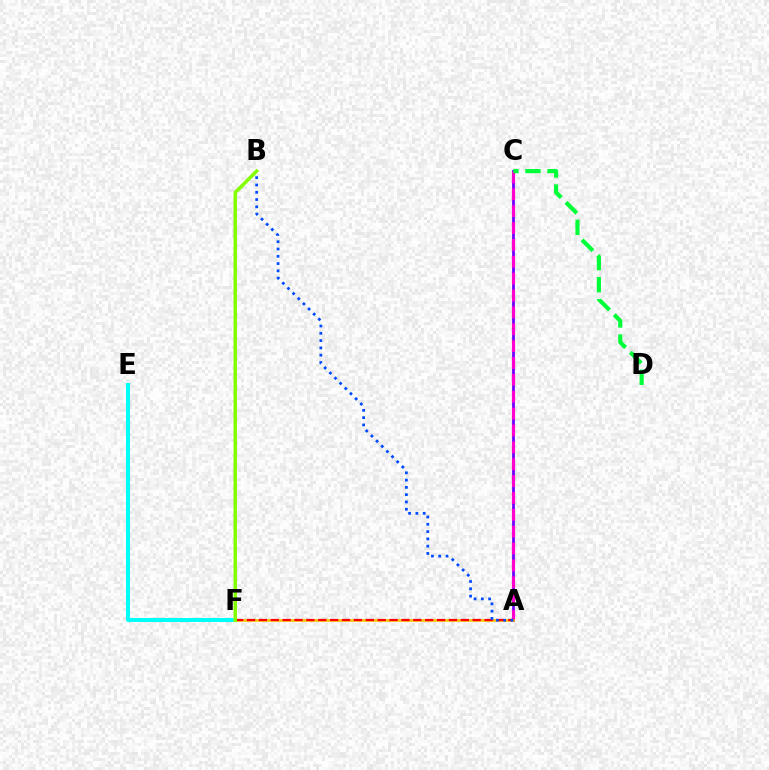{('A', 'C'): [{'color': '#7200ff', 'line_style': 'solid', 'thickness': 2.0}, {'color': '#ff00cf', 'line_style': 'dashed', 'thickness': 2.29}], ('C', 'D'): [{'color': '#00ff39', 'line_style': 'dashed', 'thickness': 3.0}], ('E', 'F'): [{'color': '#00fff6', 'line_style': 'solid', 'thickness': 2.92}], ('A', 'F'): [{'color': '#ffbd00', 'line_style': 'solid', 'thickness': 1.84}, {'color': '#ff0000', 'line_style': 'dashed', 'thickness': 1.61}], ('A', 'B'): [{'color': '#004bff', 'line_style': 'dotted', 'thickness': 1.98}], ('B', 'F'): [{'color': '#84ff00', 'line_style': 'solid', 'thickness': 2.51}]}